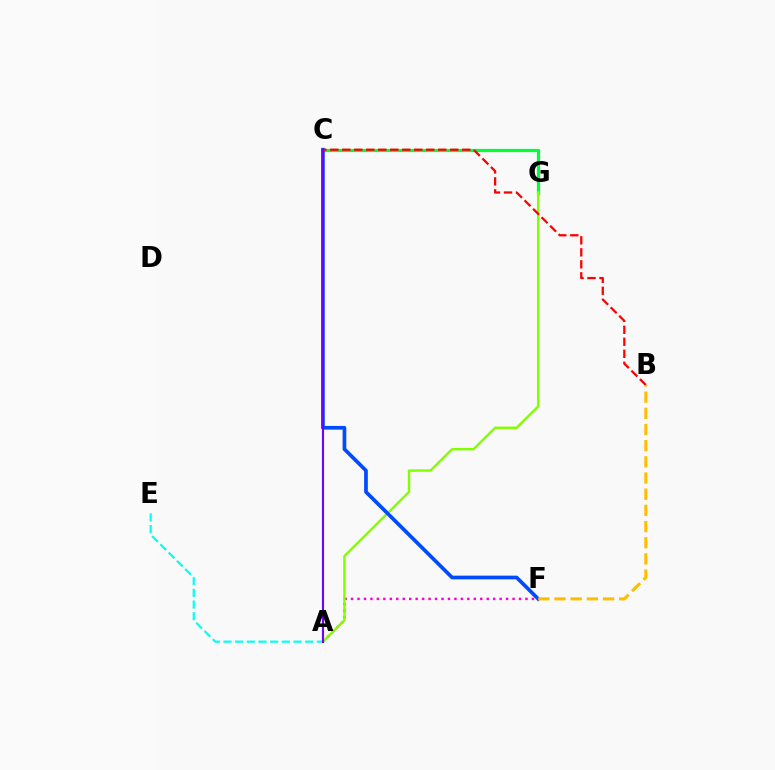{('C', 'G'): [{'color': '#00ff39', 'line_style': 'solid', 'thickness': 2.32}], ('A', 'F'): [{'color': '#ff00cf', 'line_style': 'dotted', 'thickness': 1.76}], ('A', 'G'): [{'color': '#84ff00', 'line_style': 'solid', 'thickness': 1.76}], ('C', 'F'): [{'color': '#004bff', 'line_style': 'solid', 'thickness': 2.66}], ('A', 'E'): [{'color': '#00fff6', 'line_style': 'dashed', 'thickness': 1.59}], ('B', 'C'): [{'color': '#ff0000', 'line_style': 'dashed', 'thickness': 1.63}], ('B', 'F'): [{'color': '#ffbd00', 'line_style': 'dashed', 'thickness': 2.2}], ('A', 'C'): [{'color': '#7200ff', 'line_style': 'solid', 'thickness': 1.51}]}